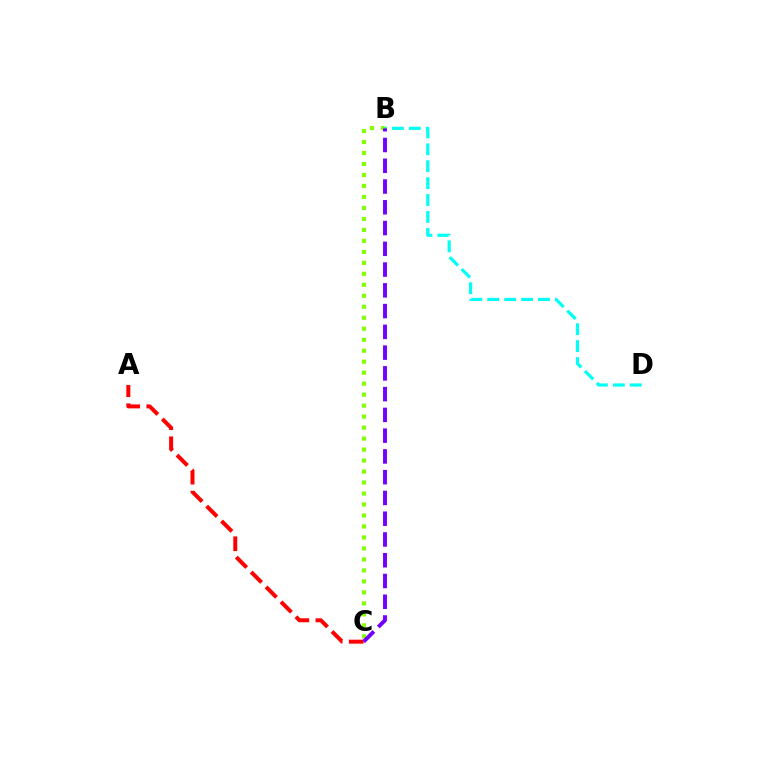{('B', 'D'): [{'color': '#00fff6', 'line_style': 'dashed', 'thickness': 2.3}], ('B', 'C'): [{'color': '#84ff00', 'line_style': 'dotted', 'thickness': 2.98}, {'color': '#7200ff', 'line_style': 'dashed', 'thickness': 2.82}], ('A', 'C'): [{'color': '#ff0000', 'line_style': 'dashed', 'thickness': 2.87}]}